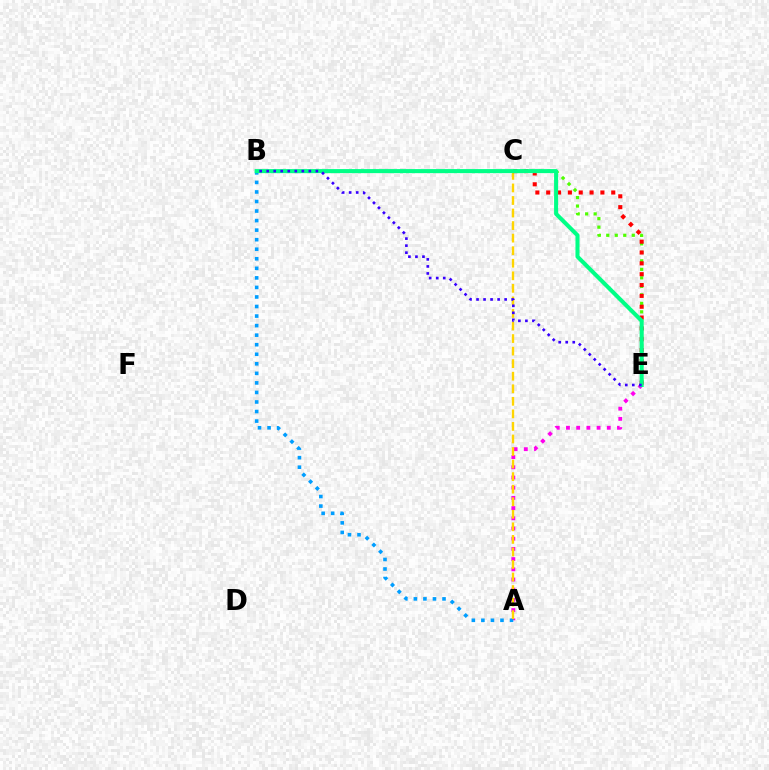{('A', 'E'): [{'color': '#ff00ed', 'line_style': 'dotted', 'thickness': 2.77}], ('A', 'B'): [{'color': '#009eff', 'line_style': 'dotted', 'thickness': 2.59}], ('C', 'E'): [{'color': '#4fff00', 'line_style': 'dotted', 'thickness': 2.31}, {'color': '#ff0000', 'line_style': 'dotted', 'thickness': 2.95}], ('A', 'C'): [{'color': '#ffd500', 'line_style': 'dashed', 'thickness': 1.71}], ('B', 'E'): [{'color': '#00ff86', 'line_style': 'solid', 'thickness': 2.92}, {'color': '#3700ff', 'line_style': 'dotted', 'thickness': 1.91}]}